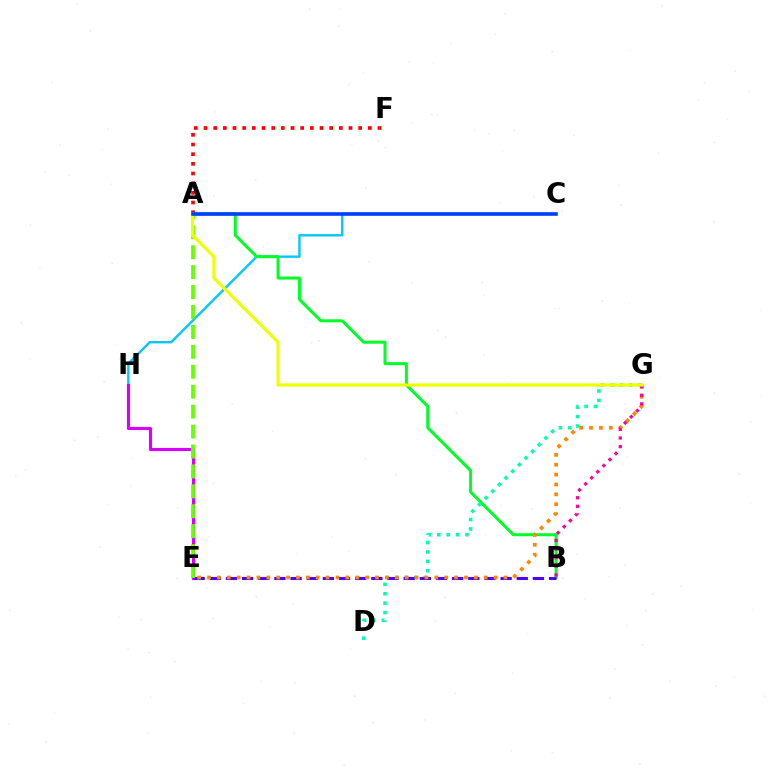{('C', 'H'): [{'color': '#00c7ff', 'line_style': 'solid', 'thickness': 1.71}], ('A', 'B'): [{'color': '#00ff27', 'line_style': 'solid', 'thickness': 2.17}], ('D', 'G'): [{'color': '#00ffaf', 'line_style': 'dotted', 'thickness': 2.55}], ('E', 'H'): [{'color': '#d600ff', 'line_style': 'solid', 'thickness': 2.26}], ('B', 'E'): [{'color': '#4f00ff', 'line_style': 'dashed', 'thickness': 2.19}], ('E', 'G'): [{'color': '#ff8800', 'line_style': 'dotted', 'thickness': 2.69}], ('A', 'F'): [{'color': '#ff0000', 'line_style': 'dotted', 'thickness': 2.63}], ('A', 'E'): [{'color': '#66ff00', 'line_style': 'dashed', 'thickness': 2.71}], ('B', 'G'): [{'color': '#ff00a0', 'line_style': 'dotted', 'thickness': 2.34}], ('A', 'G'): [{'color': '#eeff00', 'line_style': 'solid', 'thickness': 2.25}], ('A', 'C'): [{'color': '#003fff', 'line_style': 'solid', 'thickness': 2.6}]}